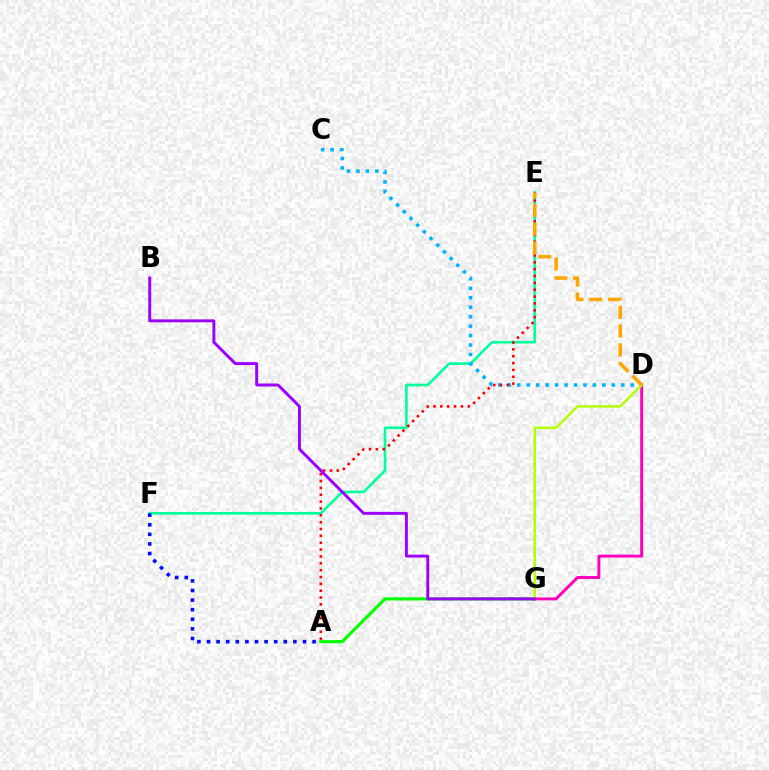{('A', 'G'): [{'color': '#08ff00', 'line_style': 'solid', 'thickness': 2.26}], ('E', 'F'): [{'color': '#00ff9d', 'line_style': 'solid', 'thickness': 1.89}], ('D', 'G'): [{'color': '#ff00bd', 'line_style': 'solid', 'thickness': 2.13}, {'color': '#b3ff00', 'line_style': 'solid', 'thickness': 1.78}], ('C', 'D'): [{'color': '#00b5ff', 'line_style': 'dotted', 'thickness': 2.57}], ('A', 'E'): [{'color': '#ff0000', 'line_style': 'dotted', 'thickness': 1.86}], ('D', 'E'): [{'color': '#ffa500', 'line_style': 'dashed', 'thickness': 2.55}], ('A', 'F'): [{'color': '#0010ff', 'line_style': 'dotted', 'thickness': 2.61}], ('B', 'G'): [{'color': '#9b00ff', 'line_style': 'solid', 'thickness': 2.11}]}